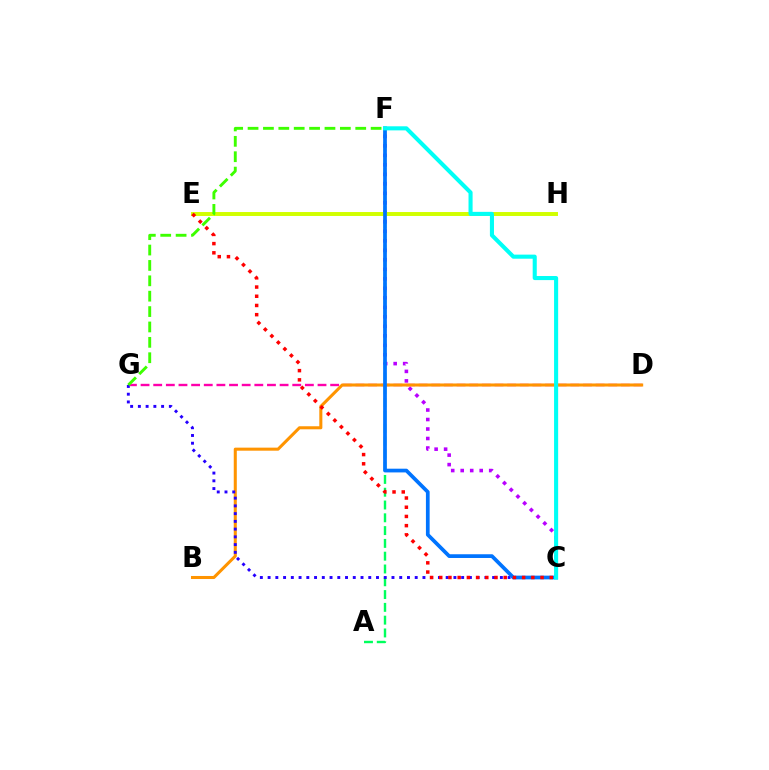{('A', 'F'): [{'color': '#00ff5c', 'line_style': 'dashed', 'thickness': 1.74}], ('C', 'F'): [{'color': '#b900ff', 'line_style': 'dotted', 'thickness': 2.58}, {'color': '#0074ff', 'line_style': 'solid', 'thickness': 2.68}, {'color': '#00fff6', 'line_style': 'solid', 'thickness': 2.94}], ('D', 'G'): [{'color': '#ff00ac', 'line_style': 'dashed', 'thickness': 1.72}], ('B', 'D'): [{'color': '#ff9400', 'line_style': 'solid', 'thickness': 2.19}], ('C', 'G'): [{'color': '#2500ff', 'line_style': 'dotted', 'thickness': 2.1}], ('E', 'H'): [{'color': '#d1ff00', 'line_style': 'solid', 'thickness': 2.84}], ('C', 'E'): [{'color': '#ff0000', 'line_style': 'dotted', 'thickness': 2.5}], ('F', 'G'): [{'color': '#3dff00', 'line_style': 'dashed', 'thickness': 2.09}]}